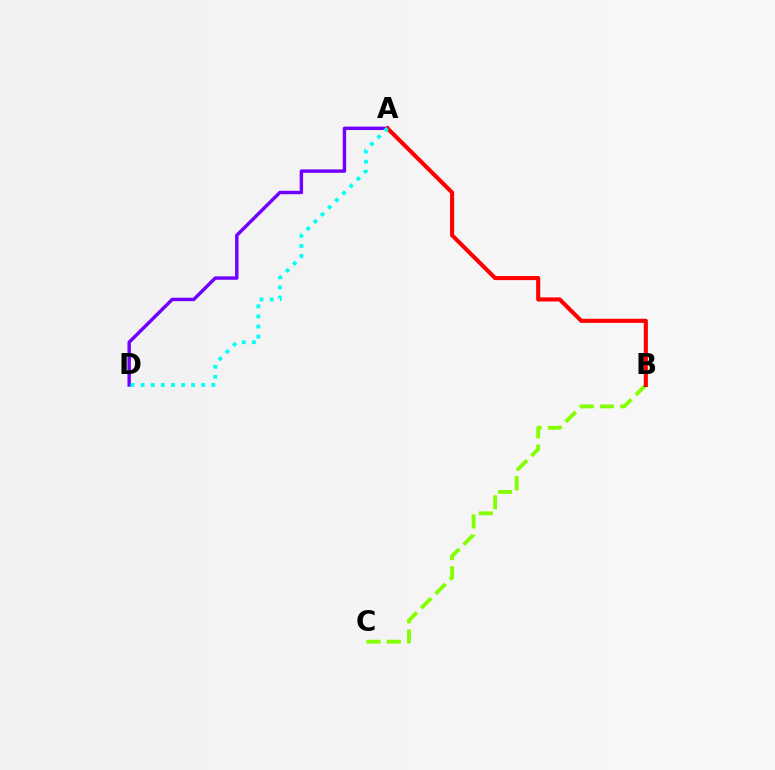{('B', 'C'): [{'color': '#84ff00', 'line_style': 'dashed', 'thickness': 2.76}], ('A', 'D'): [{'color': '#7200ff', 'line_style': 'solid', 'thickness': 2.47}, {'color': '#00fff6', 'line_style': 'dotted', 'thickness': 2.74}], ('A', 'B'): [{'color': '#ff0000', 'line_style': 'solid', 'thickness': 2.95}]}